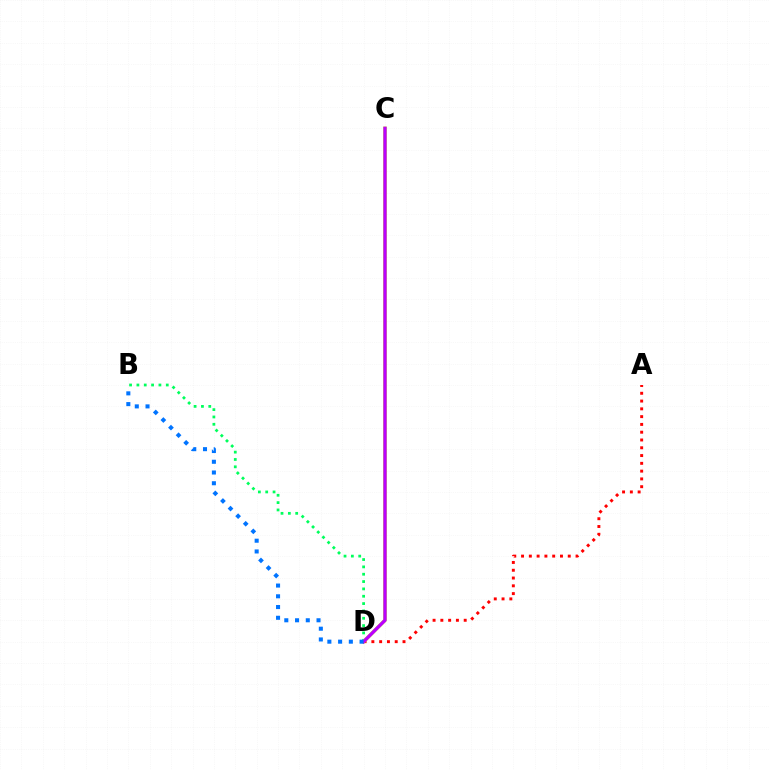{('B', 'D'): [{'color': '#00ff5c', 'line_style': 'dotted', 'thickness': 1.99}, {'color': '#0074ff', 'line_style': 'dotted', 'thickness': 2.92}], ('A', 'D'): [{'color': '#ff0000', 'line_style': 'dotted', 'thickness': 2.12}], ('C', 'D'): [{'color': '#d1ff00', 'line_style': 'solid', 'thickness': 2.53}, {'color': '#b900ff', 'line_style': 'solid', 'thickness': 2.41}]}